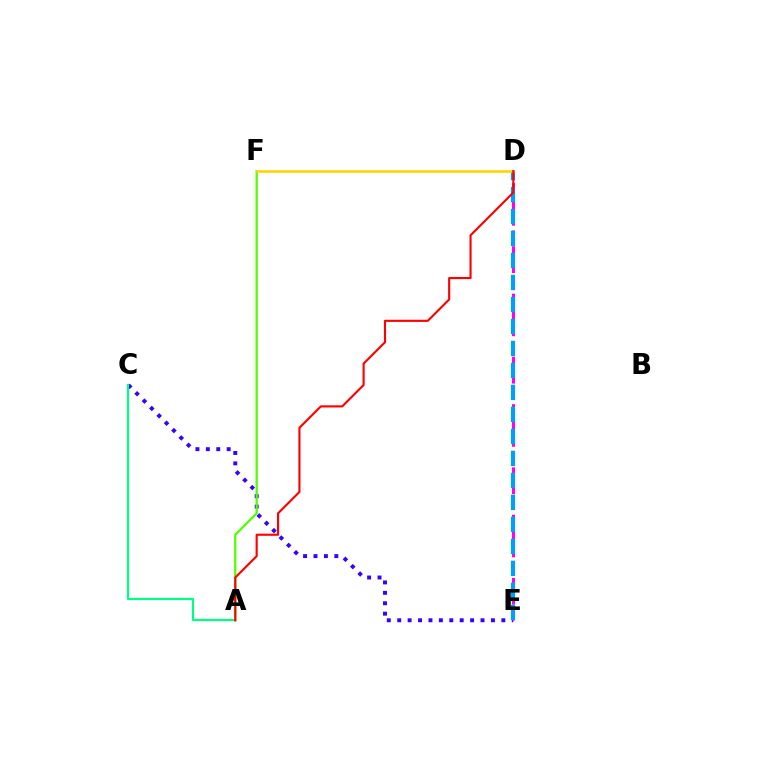{('C', 'E'): [{'color': '#3700ff', 'line_style': 'dotted', 'thickness': 2.83}], ('D', 'E'): [{'color': '#ff00ed', 'line_style': 'dashed', 'thickness': 2.15}, {'color': '#009eff', 'line_style': 'dashed', 'thickness': 2.99}], ('A', 'C'): [{'color': '#00ff86', 'line_style': 'solid', 'thickness': 1.59}], ('A', 'F'): [{'color': '#4fff00', 'line_style': 'solid', 'thickness': 1.62}], ('D', 'F'): [{'color': '#ffd500', 'line_style': 'solid', 'thickness': 1.87}], ('A', 'D'): [{'color': '#ff0000', 'line_style': 'solid', 'thickness': 1.53}]}